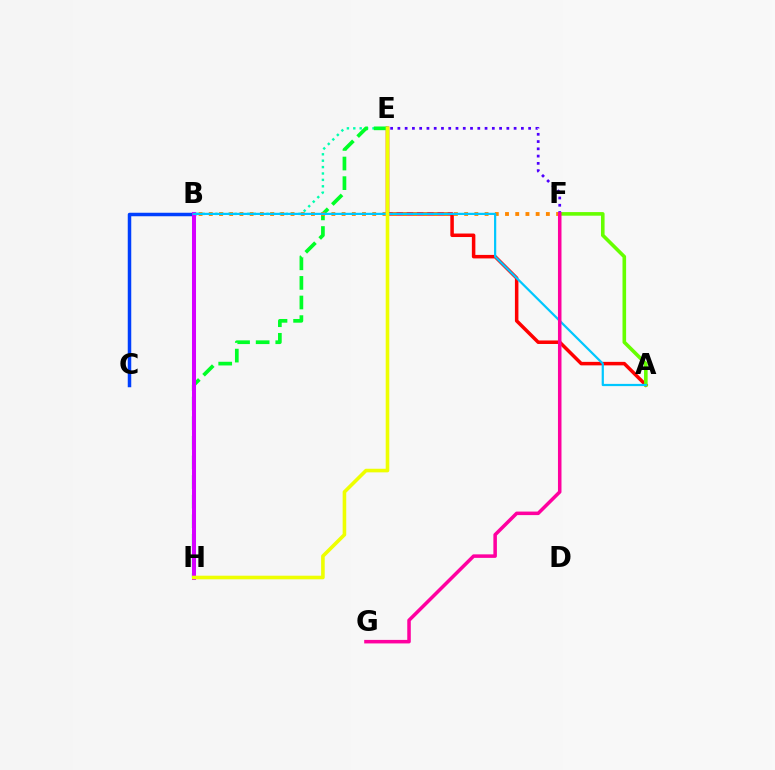{('A', 'E'): [{'color': '#ff0000', 'line_style': 'solid', 'thickness': 2.52}], ('B', 'E'): [{'color': '#00ffaf', 'line_style': 'dotted', 'thickness': 1.74}], ('A', 'F'): [{'color': '#66ff00', 'line_style': 'solid', 'thickness': 2.59}], ('E', 'H'): [{'color': '#00ff27', 'line_style': 'dashed', 'thickness': 2.66}, {'color': '#eeff00', 'line_style': 'solid', 'thickness': 2.59}], ('B', 'C'): [{'color': '#003fff', 'line_style': 'solid', 'thickness': 2.52}], ('B', 'H'): [{'color': '#d600ff', 'line_style': 'solid', 'thickness': 2.9}], ('B', 'F'): [{'color': '#ff8800', 'line_style': 'dotted', 'thickness': 2.78}], ('A', 'B'): [{'color': '#00c7ff', 'line_style': 'solid', 'thickness': 1.6}], ('E', 'F'): [{'color': '#4f00ff', 'line_style': 'dotted', 'thickness': 1.97}], ('F', 'G'): [{'color': '#ff00a0', 'line_style': 'solid', 'thickness': 2.54}]}